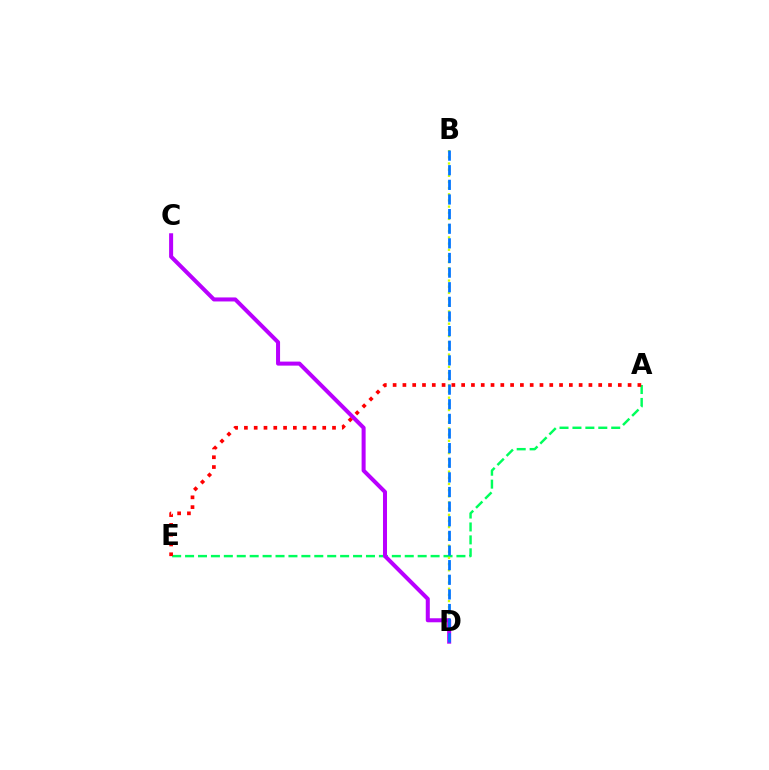{('A', 'E'): [{'color': '#00ff5c', 'line_style': 'dashed', 'thickness': 1.76}, {'color': '#ff0000', 'line_style': 'dotted', 'thickness': 2.66}], ('B', 'D'): [{'color': '#d1ff00', 'line_style': 'dotted', 'thickness': 1.67}, {'color': '#0074ff', 'line_style': 'dashed', 'thickness': 1.99}], ('C', 'D'): [{'color': '#b900ff', 'line_style': 'solid', 'thickness': 2.9}]}